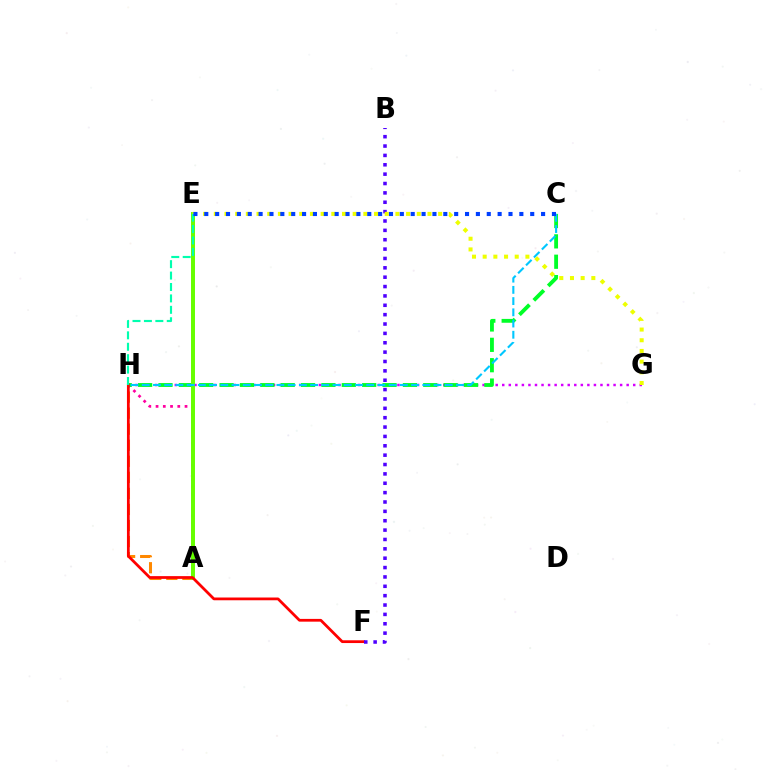{('A', 'H'): [{'color': '#ff8800', 'line_style': 'dashed', 'thickness': 2.18}, {'color': '#ff00a0', 'line_style': 'dotted', 'thickness': 1.97}], ('G', 'H'): [{'color': '#d600ff', 'line_style': 'dotted', 'thickness': 1.78}], ('C', 'H'): [{'color': '#00ff27', 'line_style': 'dashed', 'thickness': 2.77}, {'color': '#00c7ff', 'line_style': 'dashed', 'thickness': 1.52}], ('A', 'E'): [{'color': '#66ff00', 'line_style': 'solid', 'thickness': 2.86}], ('F', 'H'): [{'color': '#ff0000', 'line_style': 'solid', 'thickness': 1.99}], ('B', 'F'): [{'color': '#4f00ff', 'line_style': 'dotted', 'thickness': 2.54}], ('E', 'G'): [{'color': '#eeff00', 'line_style': 'dotted', 'thickness': 2.9}], ('E', 'H'): [{'color': '#00ffaf', 'line_style': 'dashed', 'thickness': 1.55}], ('C', 'E'): [{'color': '#003fff', 'line_style': 'dotted', 'thickness': 2.95}]}